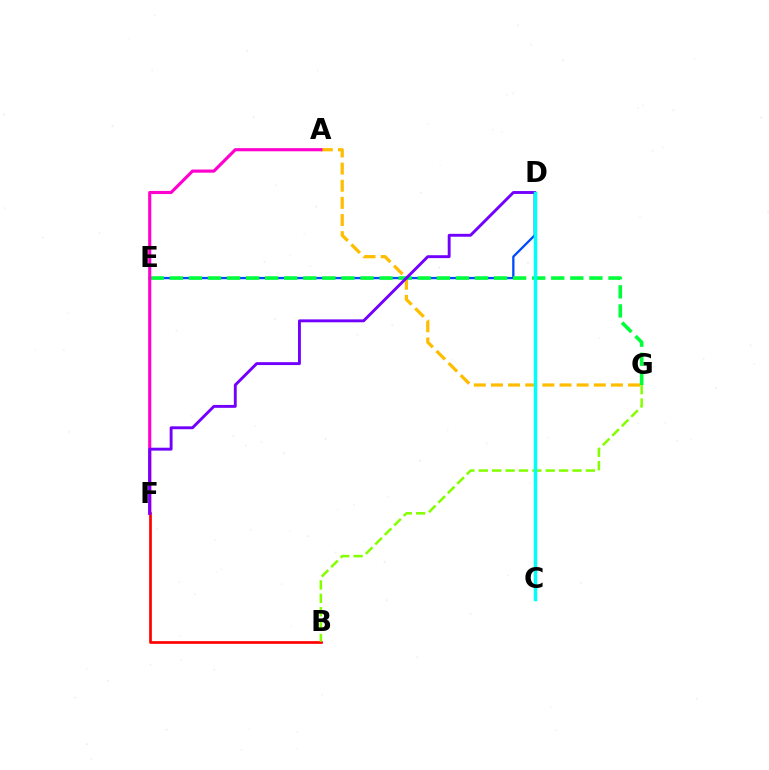{('A', 'G'): [{'color': '#ffbd00', 'line_style': 'dashed', 'thickness': 2.33}], ('B', 'F'): [{'color': '#ff0000', 'line_style': 'solid', 'thickness': 1.94}], ('D', 'E'): [{'color': '#004bff', 'line_style': 'solid', 'thickness': 1.66}], ('E', 'G'): [{'color': '#00ff39', 'line_style': 'dashed', 'thickness': 2.59}], ('A', 'F'): [{'color': '#ff00cf', 'line_style': 'solid', 'thickness': 2.25}], ('B', 'G'): [{'color': '#84ff00', 'line_style': 'dashed', 'thickness': 1.82}], ('D', 'F'): [{'color': '#7200ff', 'line_style': 'solid', 'thickness': 2.08}], ('C', 'D'): [{'color': '#00fff6', 'line_style': 'solid', 'thickness': 2.51}]}